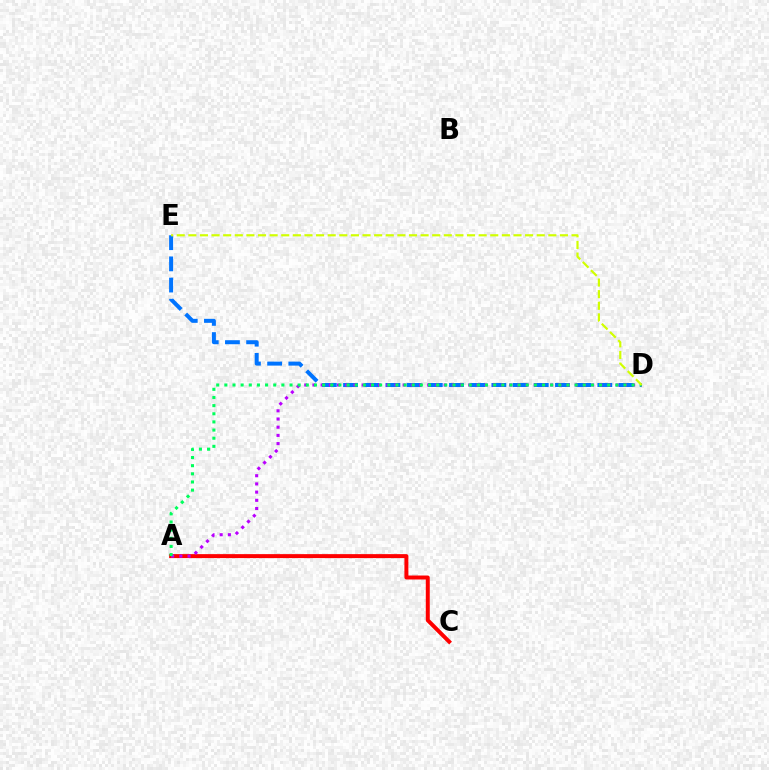{('D', 'E'): [{'color': '#0074ff', 'line_style': 'dashed', 'thickness': 2.88}, {'color': '#d1ff00', 'line_style': 'dashed', 'thickness': 1.58}], ('A', 'C'): [{'color': '#ff0000', 'line_style': 'solid', 'thickness': 2.86}], ('A', 'D'): [{'color': '#b900ff', 'line_style': 'dotted', 'thickness': 2.23}, {'color': '#00ff5c', 'line_style': 'dotted', 'thickness': 2.21}]}